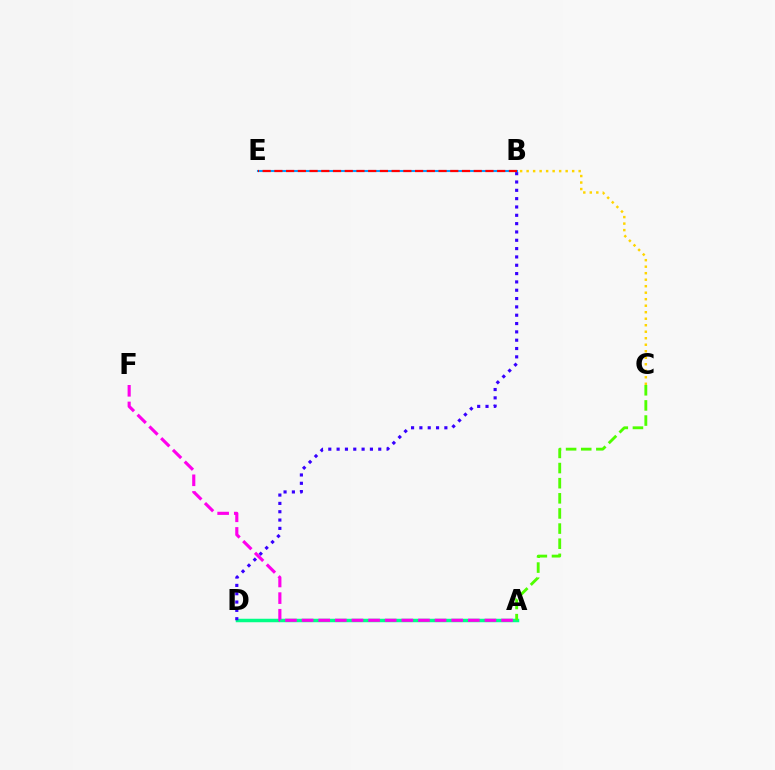{('A', 'D'): [{'color': '#00ff86', 'line_style': 'solid', 'thickness': 2.51}], ('B', 'D'): [{'color': '#3700ff', 'line_style': 'dotted', 'thickness': 2.26}], ('B', 'C'): [{'color': '#ffd500', 'line_style': 'dotted', 'thickness': 1.77}], ('B', 'E'): [{'color': '#009eff', 'line_style': 'solid', 'thickness': 1.5}, {'color': '#ff0000', 'line_style': 'dashed', 'thickness': 1.59}], ('A', 'F'): [{'color': '#ff00ed', 'line_style': 'dashed', 'thickness': 2.26}], ('A', 'C'): [{'color': '#4fff00', 'line_style': 'dashed', 'thickness': 2.06}]}